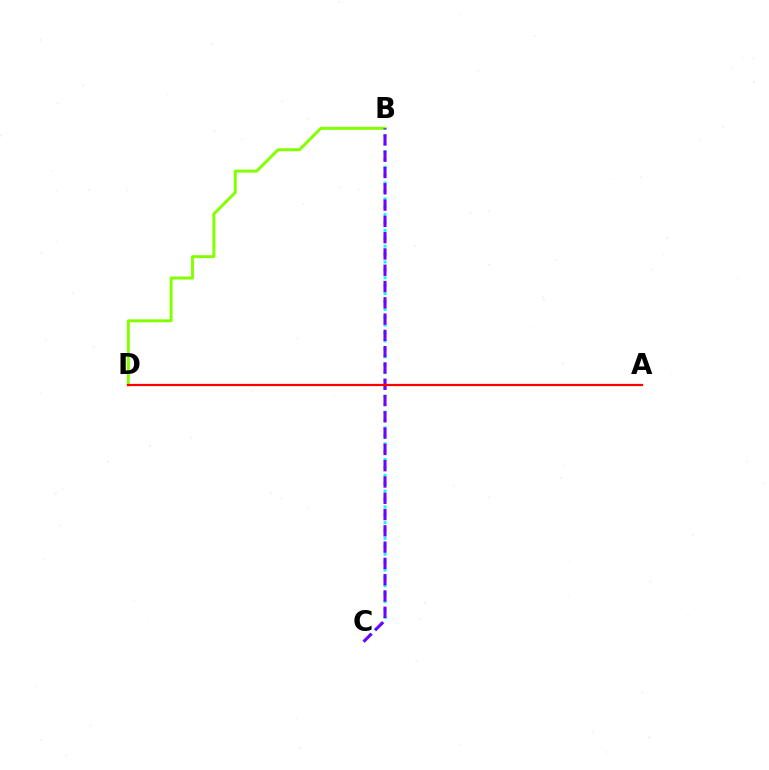{('B', 'D'): [{'color': '#84ff00', 'line_style': 'solid', 'thickness': 2.14}], ('B', 'C'): [{'color': '#00fff6', 'line_style': 'dotted', 'thickness': 2.15}, {'color': '#7200ff', 'line_style': 'dashed', 'thickness': 2.21}], ('A', 'D'): [{'color': '#ff0000', 'line_style': 'solid', 'thickness': 1.6}]}